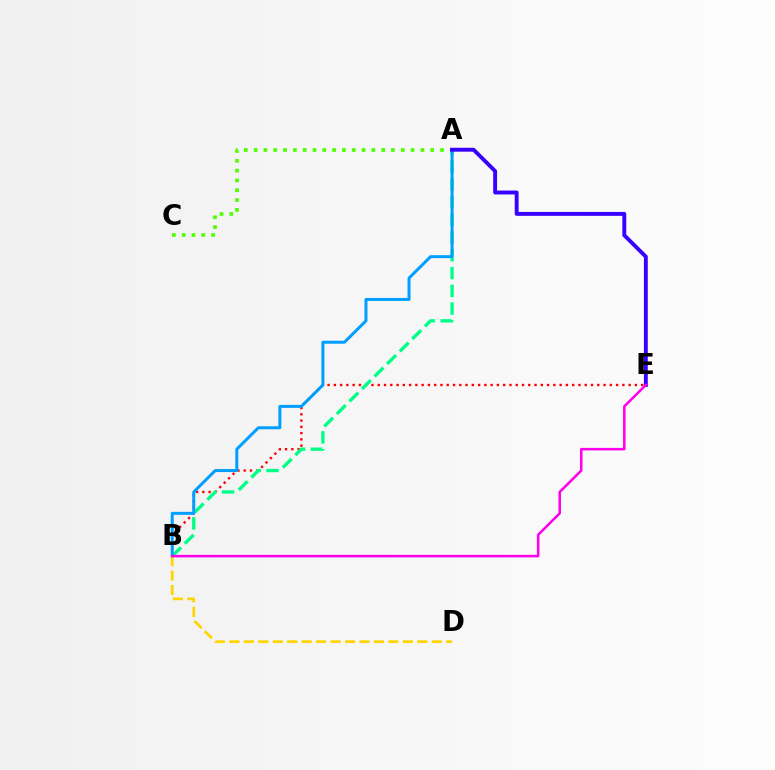{('B', 'E'): [{'color': '#ff0000', 'line_style': 'dotted', 'thickness': 1.7}, {'color': '#ff00ed', 'line_style': 'solid', 'thickness': 1.82}], ('A', 'C'): [{'color': '#4fff00', 'line_style': 'dotted', 'thickness': 2.67}], ('A', 'B'): [{'color': '#00ff86', 'line_style': 'dashed', 'thickness': 2.41}, {'color': '#009eff', 'line_style': 'solid', 'thickness': 2.16}], ('B', 'D'): [{'color': '#ffd500', 'line_style': 'dashed', 'thickness': 1.96}], ('A', 'E'): [{'color': '#3700ff', 'line_style': 'solid', 'thickness': 2.81}]}